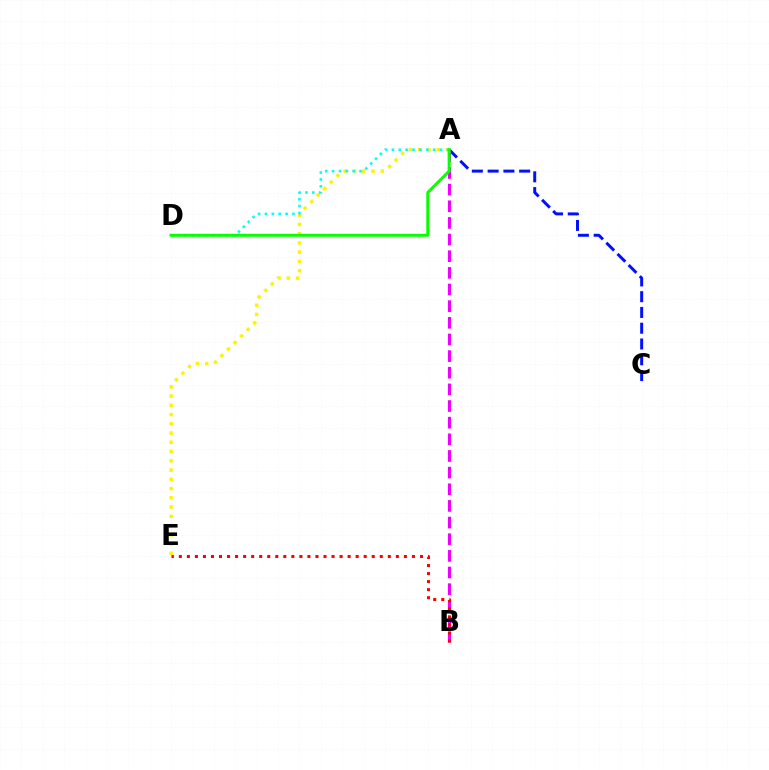{('A', 'C'): [{'color': '#0010ff', 'line_style': 'dashed', 'thickness': 2.14}], ('A', 'B'): [{'color': '#ee00ff', 'line_style': 'dashed', 'thickness': 2.26}], ('A', 'E'): [{'color': '#fcf500', 'line_style': 'dotted', 'thickness': 2.51}], ('A', 'D'): [{'color': '#00fff6', 'line_style': 'dotted', 'thickness': 1.87}, {'color': '#08ff00', 'line_style': 'solid', 'thickness': 2.14}], ('B', 'E'): [{'color': '#ff0000', 'line_style': 'dotted', 'thickness': 2.18}]}